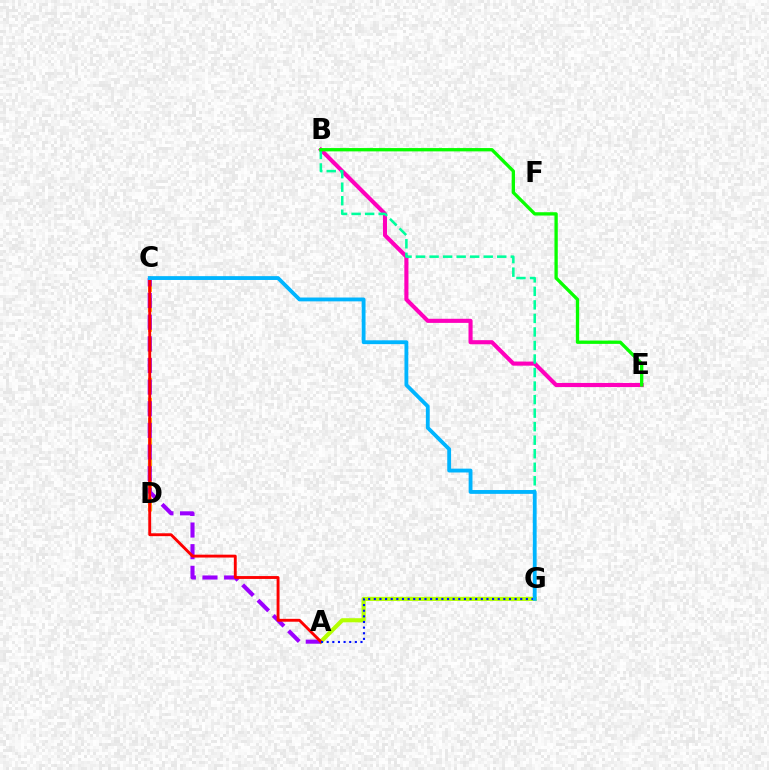{('A', 'G'): [{'color': '#b3ff00', 'line_style': 'solid', 'thickness': 2.97}, {'color': '#0010ff', 'line_style': 'dotted', 'thickness': 1.53}], ('B', 'E'): [{'color': '#ff00bd', 'line_style': 'solid', 'thickness': 2.95}, {'color': '#08ff00', 'line_style': 'solid', 'thickness': 2.38}], ('B', 'G'): [{'color': '#00ff9d', 'line_style': 'dashed', 'thickness': 1.84}], ('C', 'D'): [{'color': '#ffa500', 'line_style': 'dashed', 'thickness': 2.71}], ('A', 'C'): [{'color': '#9b00ff', 'line_style': 'dashed', 'thickness': 2.94}, {'color': '#ff0000', 'line_style': 'solid', 'thickness': 2.07}], ('C', 'G'): [{'color': '#00b5ff', 'line_style': 'solid', 'thickness': 2.76}]}